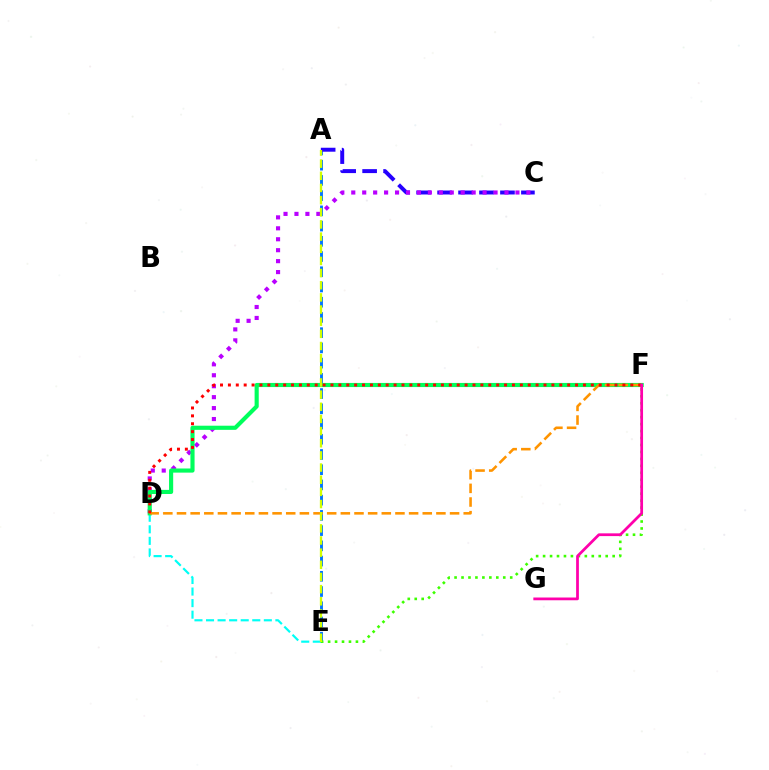{('A', 'E'): [{'color': '#0074ff', 'line_style': 'dashed', 'thickness': 2.07}, {'color': '#d1ff00', 'line_style': 'dashed', 'thickness': 1.65}], ('A', 'C'): [{'color': '#2500ff', 'line_style': 'dashed', 'thickness': 2.85}], ('C', 'D'): [{'color': '#b900ff', 'line_style': 'dotted', 'thickness': 2.97}], ('D', 'E'): [{'color': '#00fff6', 'line_style': 'dashed', 'thickness': 1.57}], ('D', 'F'): [{'color': '#00ff5c', 'line_style': 'solid', 'thickness': 2.98}, {'color': '#ff9400', 'line_style': 'dashed', 'thickness': 1.85}, {'color': '#ff0000', 'line_style': 'dotted', 'thickness': 2.14}], ('E', 'F'): [{'color': '#3dff00', 'line_style': 'dotted', 'thickness': 1.89}], ('F', 'G'): [{'color': '#ff00ac', 'line_style': 'solid', 'thickness': 1.98}]}